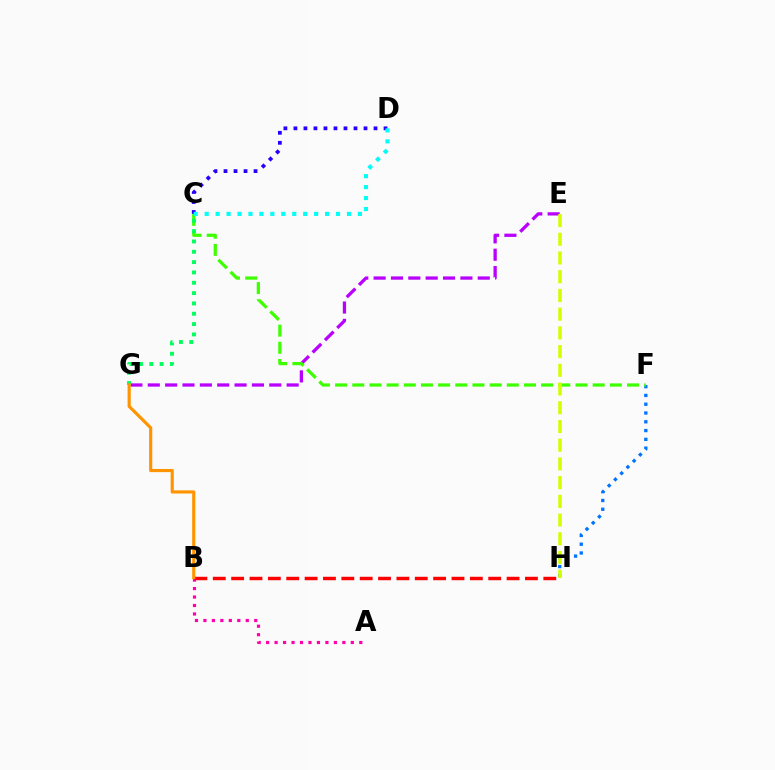{('F', 'H'): [{'color': '#0074ff', 'line_style': 'dotted', 'thickness': 2.39}], ('C', 'D'): [{'color': '#2500ff', 'line_style': 'dotted', 'thickness': 2.72}, {'color': '#00fff6', 'line_style': 'dotted', 'thickness': 2.97}], ('E', 'G'): [{'color': '#b900ff', 'line_style': 'dashed', 'thickness': 2.36}], ('C', 'F'): [{'color': '#3dff00', 'line_style': 'dashed', 'thickness': 2.33}], ('C', 'G'): [{'color': '#00ff5c', 'line_style': 'dotted', 'thickness': 2.81}], ('A', 'B'): [{'color': '#ff00ac', 'line_style': 'dotted', 'thickness': 2.3}], ('B', 'H'): [{'color': '#ff0000', 'line_style': 'dashed', 'thickness': 2.49}], ('E', 'H'): [{'color': '#d1ff00', 'line_style': 'dashed', 'thickness': 2.54}], ('B', 'G'): [{'color': '#ff9400', 'line_style': 'solid', 'thickness': 2.26}]}